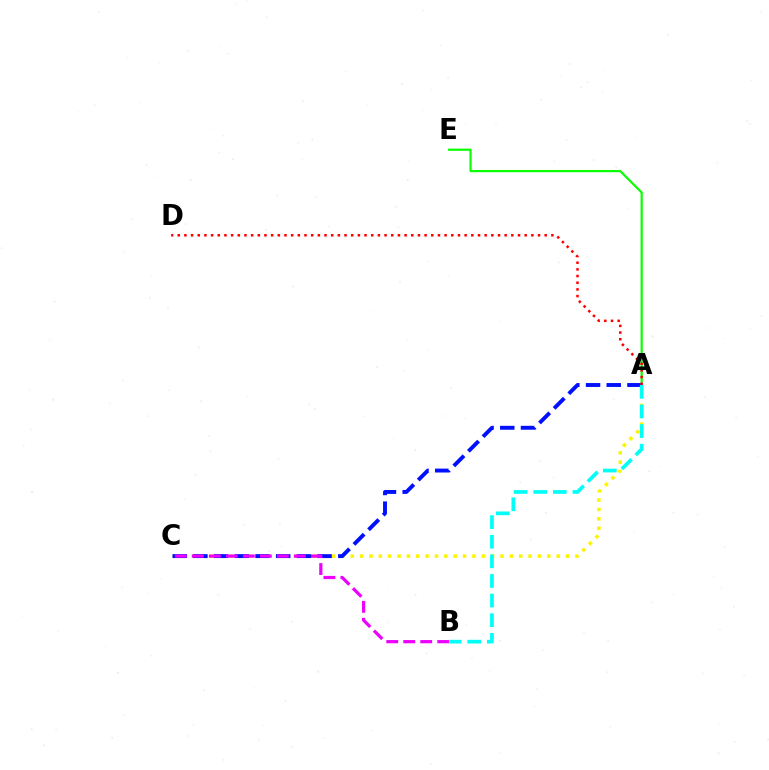{('A', 'C'): [{'color': '#fcf500', 'line_style': 'dotted', 'thickness': 2.54}, {'color': '#0010ff', 'line_style': 'dashed', 'thickness': 2.81}], ('A', 'E'): [{'color': '#08ff00', 'line_style': 'solid', 'thickness': 1.57}], ('A', 'D'): [{'color': '#ff0000', 'line_style': 'dotted', 'thickness': 1.81}], ('B', 'C'): [{'color': '#ee00ff', 'line_style': 'dashed', 'thickness': 2.31}], ('A', 'B'): [{'color': '#00fff6', 'line_style': 'dashed', 'thickness': 2.66}]}